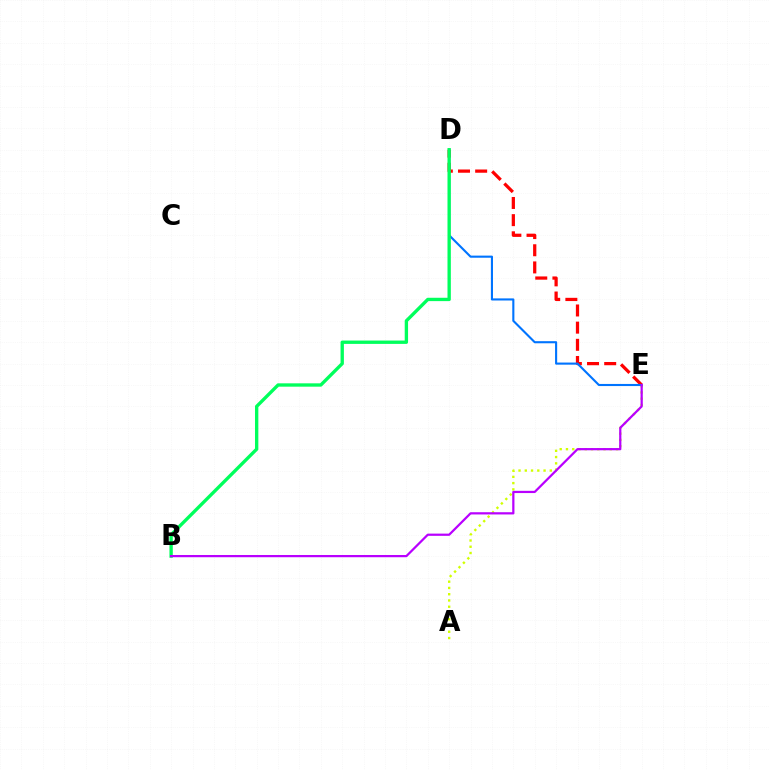{('D', 'E'): [{'color': '#ff0000', 'line_style': 'dashed', 'thickness': 2.33}, {'color': '#0074ff', 'line_style': 'solid', 'thickness': 1.52}], ('A', 'E'): [{'color': '#d1ff00', 'line_style': 'dotted', 'thickness': 1.7}], ('B', 'D'): [{'color': '#00ff5c', 'line_style': 'solid', 'thickness': 2.41}], ('B', 'E'): [{'color': '#b900ff', 'line_style': 'solid', 'thickness': 1.6}]}